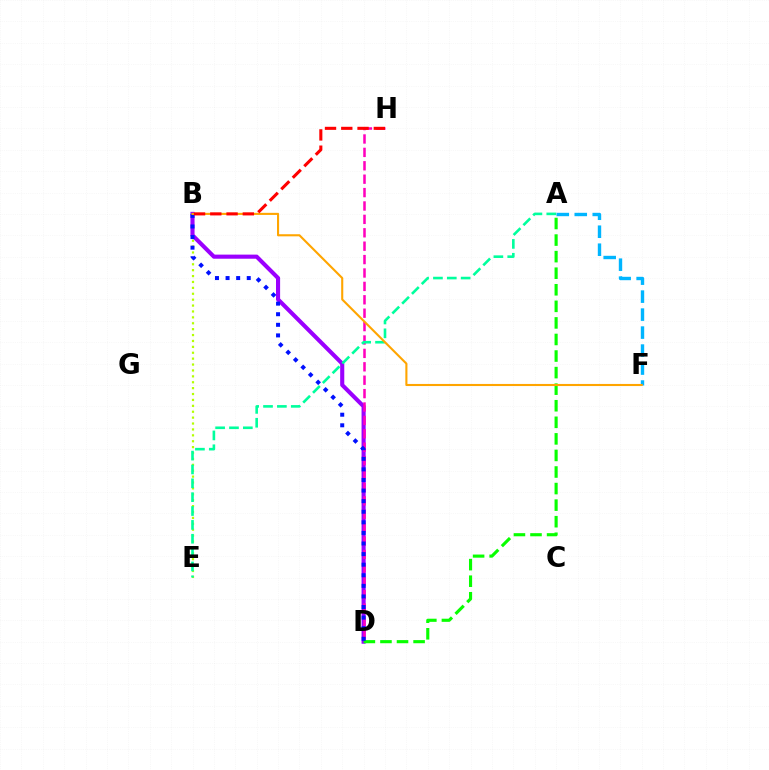{('B', 'E'): [{'color': '#b3ff00', 'line_style': 'dotted', 'thickness': 1.6}], ('B', 'D'): [{'color': '#9b00ff', 'line_style': 'solid', 'thickness': 2.95}, {'color': '#0010ff', 'line_style': 'dotted', 'thickness': 2.88}], ('A', 'D'): [{'color': '#08ff00', 'line_style': 'dashed', 'thickness': 2.25}], ('D', 'H'): [{'color': '#ff00bd', 'line_style': 'dashed', 'thickness': 1.82}], ('A', 'E'): [{'color': '#00ff9d', 'line_style': 'dashed', 'thickness': 1.88}], ('A', 'F'): [{'color': '#00b5ff', 'line_style': 'dashed', 'thickness': 2.44}], ('B', 'F'): [{'color': '#ffa500', 'line_style': 'solid', 'thickness': 1.51}], ('B', 'H'): [{'color': '#ff0000', 'line_style': 'dashed', 'thickness': 2.21}]}